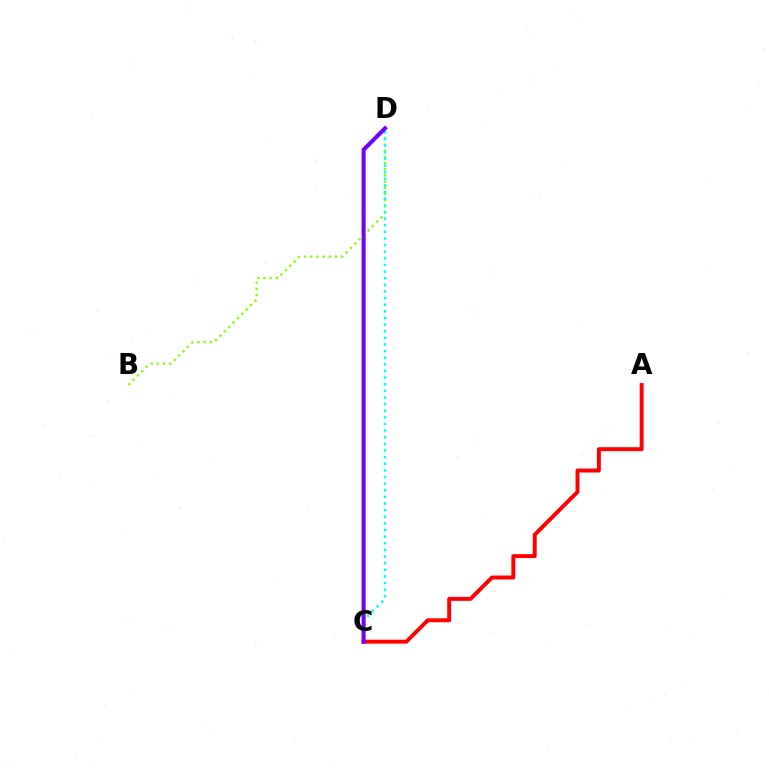{('B', 'D'): [{'color': '#84ff00', 'line_style': 'dotted', 'thickness': 1.68}], ('C', 'D'): [{'color': '#00fff6', 'line_style': 'dotted', 'thickness': 1.8}, {'color': '#7200ff', 'line_style': 'solid', 'thickness': 2.92}], ('A', 'C'): [{'color': '#ff0000', 'line_style': 'solid', 'thickness': 2.83}]}